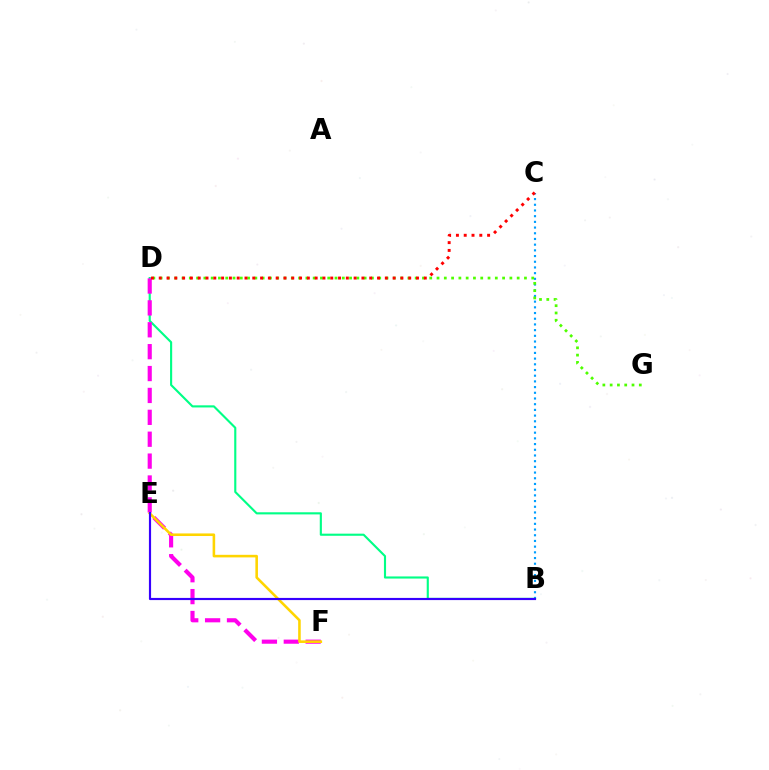{('B', 'C'): [{'color': '#009eff', 'line_style': 'dotted', 'thickness': 1.55}], ('B', 'D'): [{'color': '#00ff86', 'line_style': 'solid', 'thickness': 1.53}], ('D', 'G'): [{'color': '#4fff00', 'line_style': 'dotted', 'thickness': 1.98}], ('D', 'F'): [{'color': '#ff00ed', 'line_style': 'dashed', 'thickness': 2.97}], ('E', 'F'): [{'color': '#ffd500', 'line_style': 'solid', 'thickness': 1.86}], ('B', 'E'): [{'color': '#3700ff', 'line_style': 'solid', 'thickness': 1.56}], ('C', 'D'): [{'color': '#ff0000', 'line_style': 'dotted', 'thickness': 2.12}]}